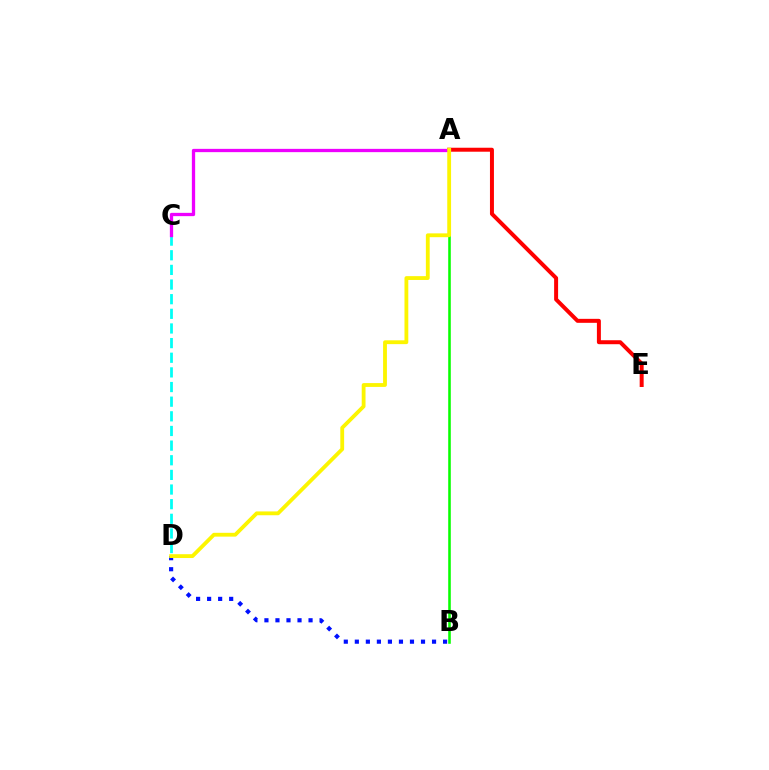{('B', 'D'): [{'color': '#0010ff', 'line_style': 'dotted', 'thickness': 3.0}], ('C', 'D'): [{'color': '#00fff6', 'line_style': 'dashed', 'thickness': 1.99}], ('A', 'E'): [{'color': '#ff0000', 'line_style': 'solid', 'thickness': 2.86}], ('A', 'C'): [{'color': '#ee00ff', 'line_style': 'solid', 'thickness': 2.37}], ('A', 'B'): [{'color': '#08ff00', 'line_style': 'solid', 'thickness': 1.86}], ('A', 'D'): [{'color': '#fcf500', 'line_style': 'solid', 'thickness': 2.75}]}